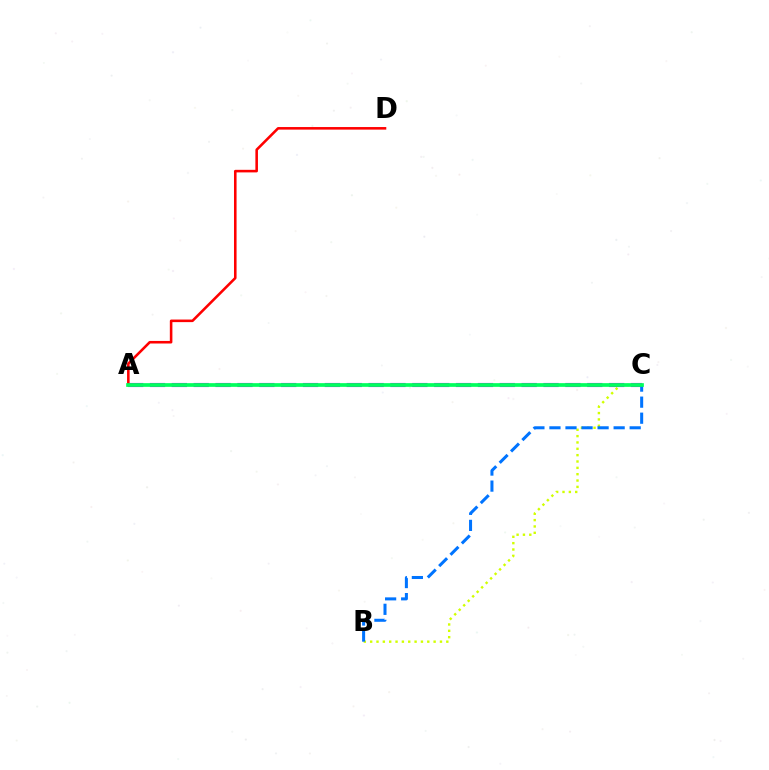{('B', 'C'): [{'color': '#d1ff00', 'line_style': 'dotted', 'thickness': 1.72}, {'color': '#0074ff', 'line_style': 'dashed', 'thickness': 2.18}], ('A', 'C'): [{'color': '#b900ff', 'line_style': 'dashed', 'thickness': 2.97}, {'color': '#00ff5c', 'line_style': 'solid', 'thickness': 2.67}], ('A', 'D'): [{'color': '#ff0000', 'line_style': 'solid', 'thickness': 1.85}]}